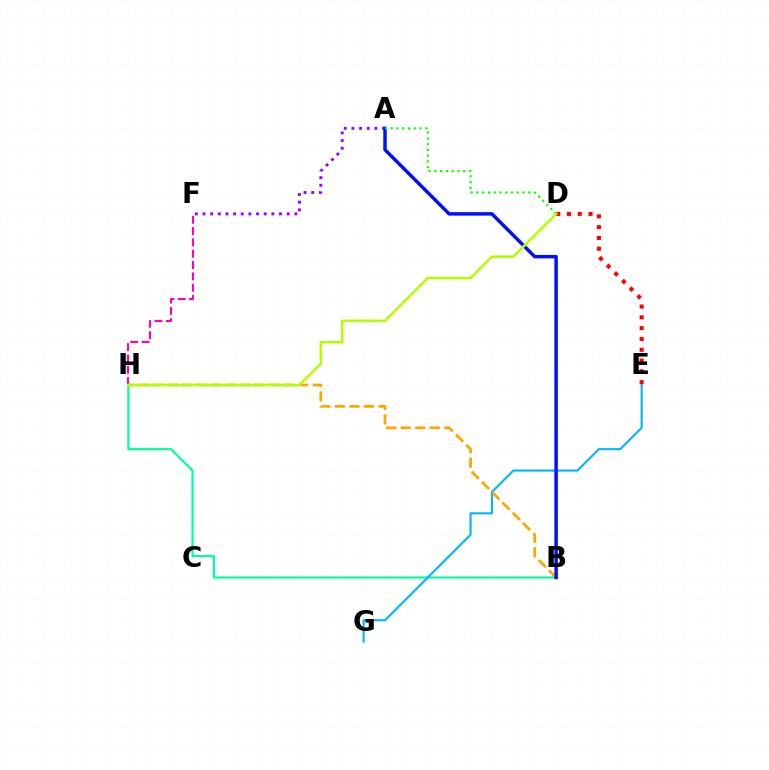{('B', 'H'): [{'color': '#00ff9d', 'line_style': 'solid', 'thickness': 1.57}, {'color': '#ffa500', 'line_style': 'dashed', 'thickness': 1.97}], ('F', 'H'): [{'color': '#ff00bd', 'line_style': 'dashed', 'thickness': 1.54}], ('E', 'G'): [{'color': '#00b5ff', 'line_style': 'solid', 'thickness': 1.51}], ('D', 'E'): [{'color': '#ff0000', 'line_style': 'dotted', 'thickness': 2.93}], ('A', 'F'): [{'color': '#9b00ff', 'line_style': 'dotted', 'thickness': 2.08}], ('A', 'B'): [{'color': '#0010ff', 'line_style': 'solid', 'thickness': 2.49}], ('A', 'D'): [{'color': '#08ff00', 'line_style': 'dotted', 'thickness': 1.57}], ('D', 'H'): [{'color': '#b3ff00', 'line_style': 'solid', 'thickness': 1.83}]}